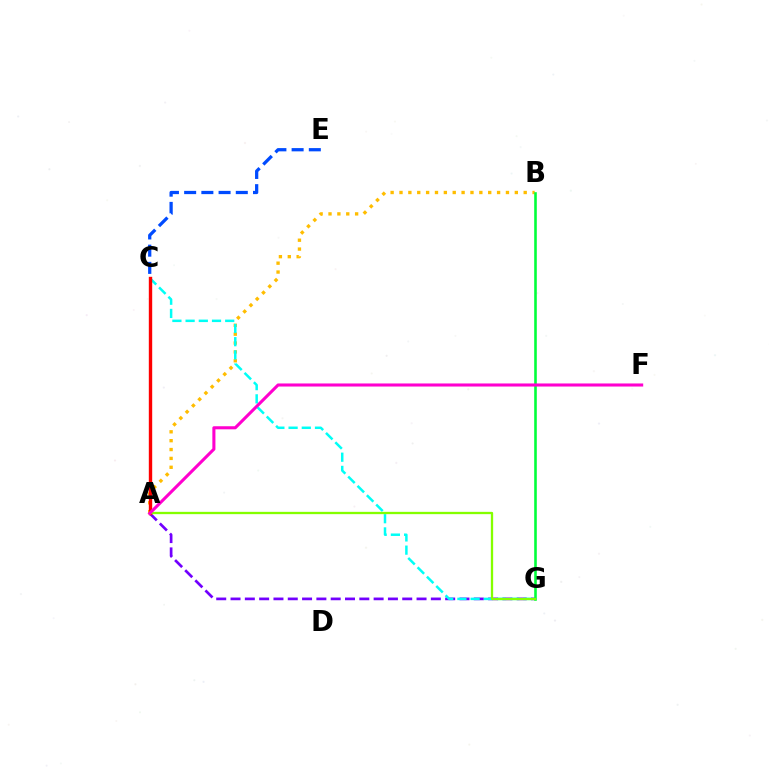{('A', 'G'): [{'color': '#7200ff', 'line_style': 'dashed', 'thickness': 1.94}, {'color': '#84ff00', 'line_style': 'solid', 'thickness': 1.66}], ('A', 'B'): [{'color': '#ffbd00', 'line_style': 'dotted', 'thickness': 2.41}], ('B', 'G'): [{'color': '#00ff39', 'line_style': 'solid', 'thickness': 1.87}], ('C', 'G'): [{'color': '#00fff6', 'line_style': 'dashed', 'thickness': 1.79}], ('A', 'C'): [{'color': '#ff0000', 'line_style': 'solid', 'thickness': 2.43}], ('A', 'F'): [{'color': '#ff00cf', 'line_style': 'solid', 'thickness': 2.21}], ('C', 'E'): [{'color': '#004bff', 'line_style': 'dashed', 'thickness': 2.34}]}